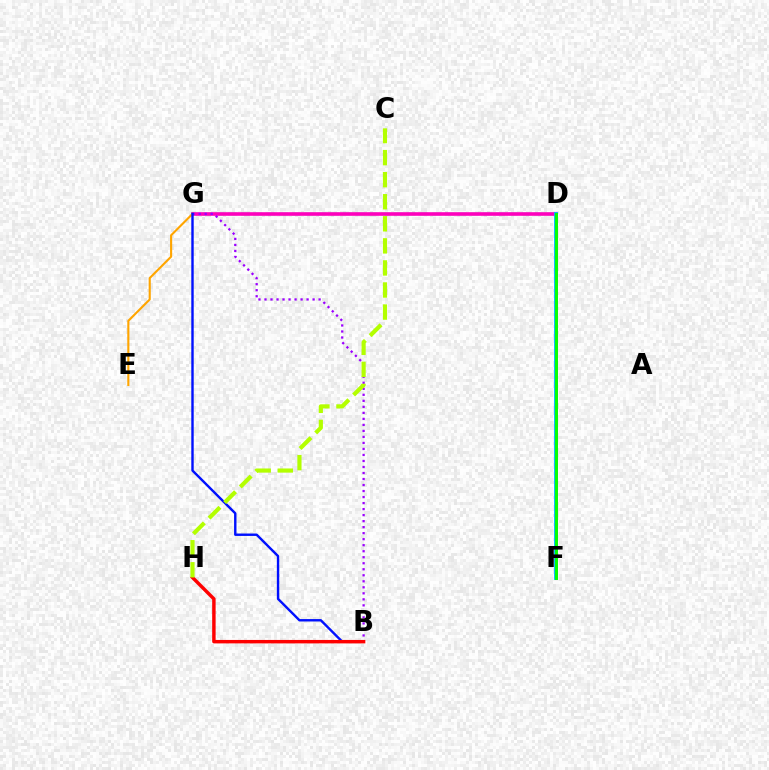{('D', 'G'): [{'color': '#00ff9d', 'line_style': 'dashed', 'thickness': 1.73}, {'color': '#ff00bd', 'line_style': 'solid', 'thickness': 2.59}], ('E', 'G'): [{'color': '#ffa500', 'line_style': 'solid', 'thickness': 1.52}], ('B', 'G'): [{'color': '#9b00ff', 'line_style': 'dotted', 'thickness': 1.63}, {'color': '#0010ff', 'line_style': 'solid', 'thickness': 1.73}], ('D', 'F'): [{'color': '#00b5ff', 'line_style': 'solid', 'thickness': 2.76}, {'color': '#08ff00', 'line_style': 'solid', 'thickness': 2.12}], ('B', 'H'): [{'color': '#ff0000', 'line_style': 'solid', 'thickness': 2.48}], ('C', 'H'): [{'color': '#b3ff00', 'line_style': 'dashed', 'thickness': 3.0}]}